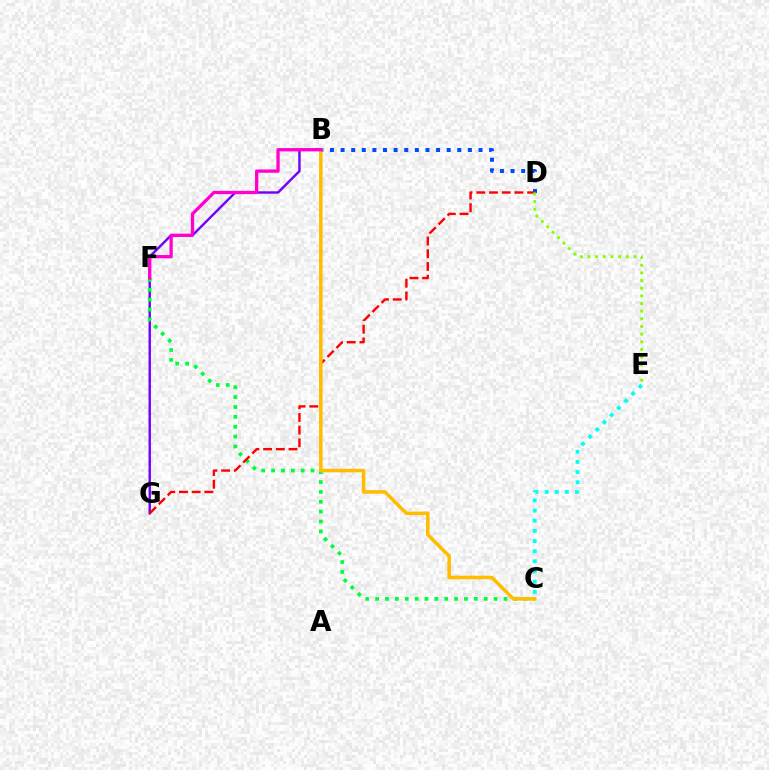{('B', 'G'): [{'color': '#7200ff', 'line_style': 'solid', 'thickness': 1.74}], ('C', 'F'): [{'color': '#00ff39', 'line_style': 'dotted', 'thickness': 2.68}], ('B', 'D'): [{'color': '#004bff', 'line_style': 'dotted', 'thickness': 2.88}], ('D', 'G'): [{'color': '#ff0000', 'line_style': 'dashed', 'thickness': 1.73}], ('B', 'C'): [{'color': '#ffbd00', 'line_style': 'solid', 'thickness': 2.55}], ('D', 'E'): [{'color': '#84ff00', 'line_style': 'dotted', 'thickness': 2.08}], ('B', 'F'): [{'color': '#ff00cf', 'line_style': 'solid', 'thickness': 2.36}], ('C', 'E'): [{'color': '#00fff6', 'line_style': 'dotted', 'thickness': 2.76}]}